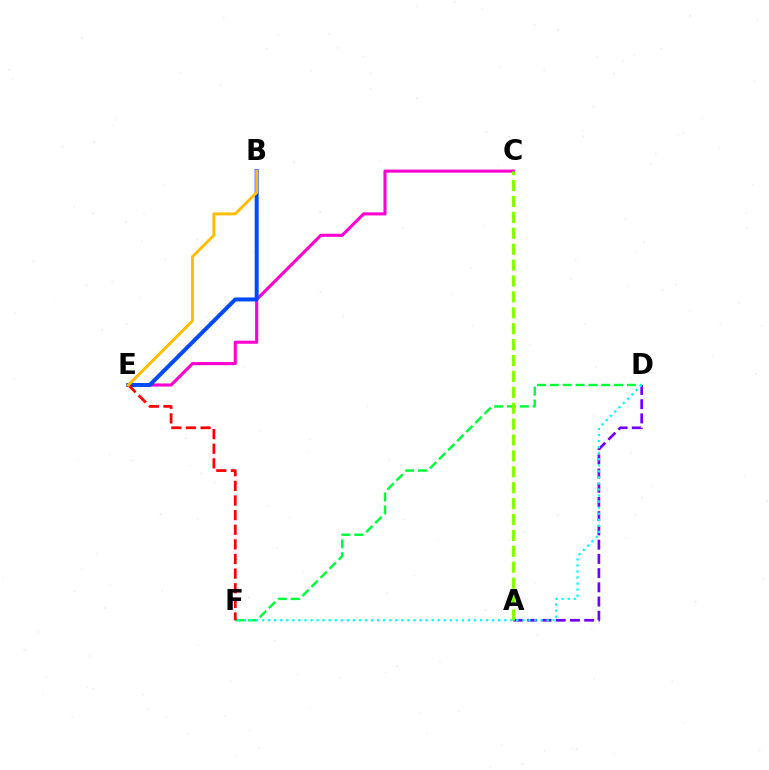{('C', 'E'): [{'color': '#ff00cf', 'line_style': 'solid', 'thickness': 2.22}], ('B', 'E'): [{'color': '#004bff', 'line_style': 'solid', 'thickness': 2.87}, {'color': '#ffbd00', 'line_style': 'solid', 'thickness': 2.11}], ('D', 'F'): [{'color': '#00ff39', 'line_style': 'dashed', 'thickness': 1.74}, {'color': '#00fff6', 'line_style': 'dotted', 'thickness': 1.64}], ('E', 'F'): [{'color': '#ff0000', 'line_style': 'dashed', 'thickness': 1.99}], ('A', 'D'): [{'color': '#7200ff', 'line_style': 'dashed', 'thickness': 1.93}], ('A', 'C'): [{'color': '#84ff00', 'line_style': 'dashed', 'thickness': 2.16}]}